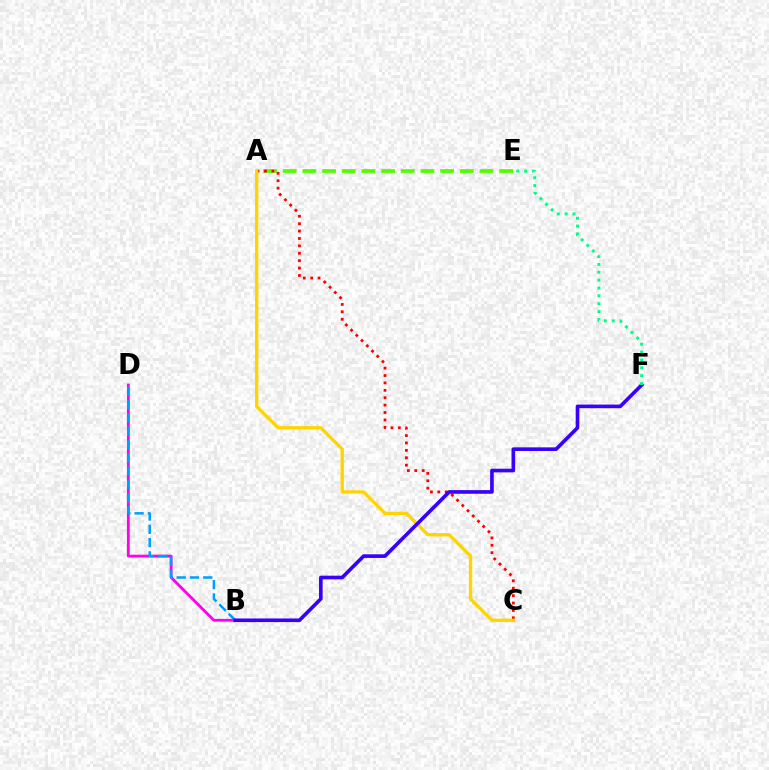{('A', 'E'): [{'color': '#4fff00', 'line_style': 'dashed', 'thickness': 2.67}], ('B', 'D'): [{'color': '#ff00ed', 'line_style': 'solid', 'thickness': 2.02}, {'color': '#009eff', 'line_style': 'dashed', 'thickness': 1.8}], ('A', 'C'): [{'color': '#ff0000', 'line_style': 'dotted', 'thickness': 2.01}, {'color': '#ffd500', 'line_style': 'solid', 'thickness': 2.41}], ('B', 'F'): [{'color': '#3700ff', 'line_style': 'solid', 'thickness': 2.62}], ('E', 'F'): [{'color': '#00ff86', 'line_style': 'dotted', 'thickness': 2.14}]}